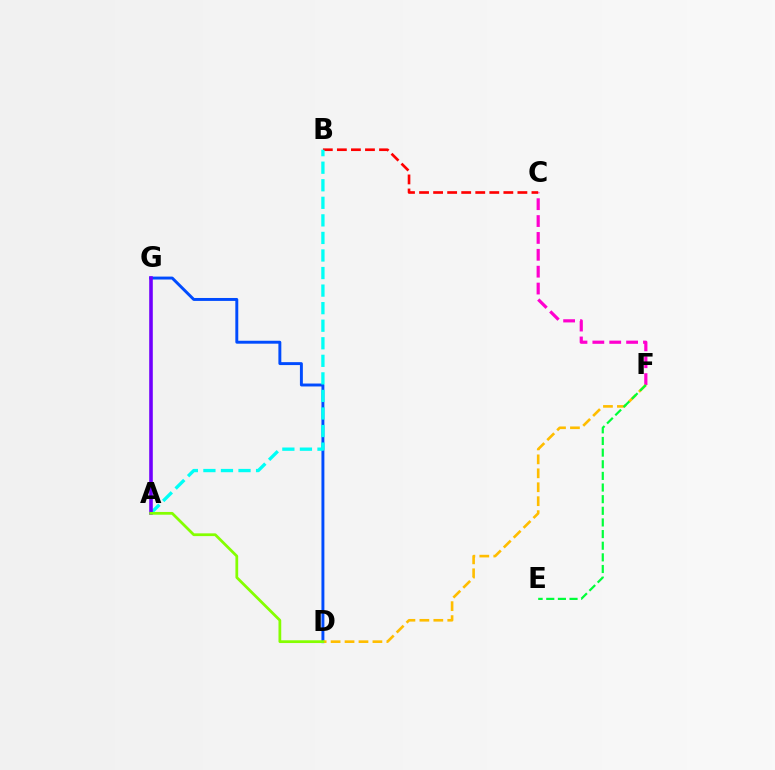{('C', 'F'): [{'color': '#ff00cf', 'line_style': 'dashed', 'thickness': 2.29}], ('D', 'G'): [{'color': '#004bff', 'line_style': 'solid', 'thickness': 2.11}], ('D', 'F'): [{'color': '#ffbd00', 'line_style': 'dashed', 'thickness': 1.89}], ('E', 'F'): [{'color': '#00ff39', 'line_style': 'dashed', 'thickness': 1.58}], ('B', 'C'): [{'color': '#ff0000', 'line_style': 'dashed', 'thickness': 1.91}], ('A', 'B'): [{'color': '#00fff6', 'line_style': 'dashed', 'thickness': 2.38}], ('A', 'G'): [{'color': '#7200ff', 'line_style': 'solid', 'thickness': 2.59}], ('A', 'D'): [{'color': '#84ff00', 'line_style': 'solid', 'thickness': 1.98}]}